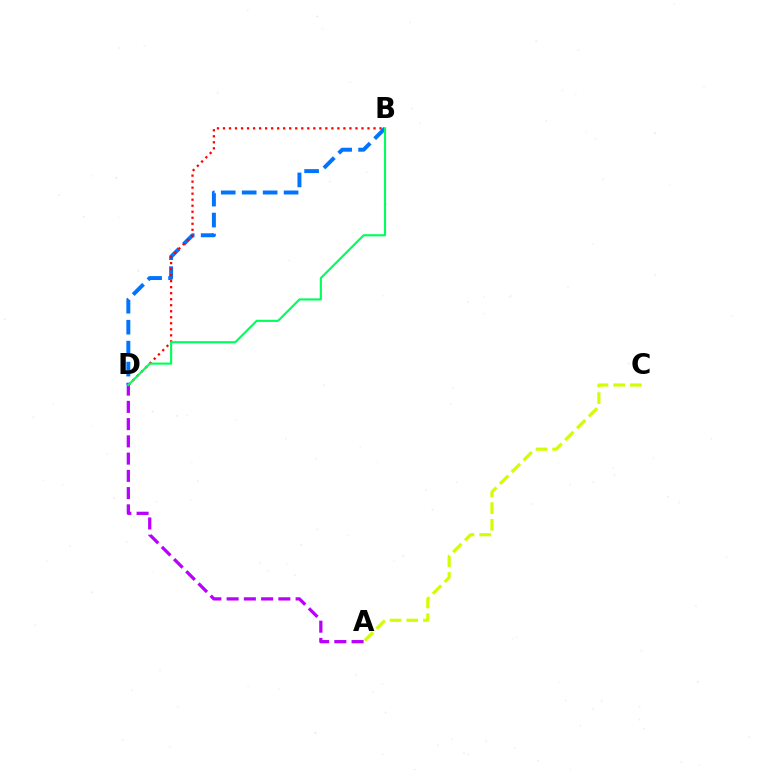{('B', 'D'): [{'color': '#0074ff', 'line_style': 'dashed', 'thickness': 2.85}, {'color': '#ff0000', 'line_style': 'dotted', 'thickness': 1.64}, {'color': '#00ff5c', 'line_style': 'solid', 'thickness': 1.53}], ('A', 'C'): [{'color': '#d1ff00', 'line_style': 'dashed', 'thickness': 2.27}], ('A', 'D'): [{'color': '#b900ff', 'line_style': 'dashed', 'thickness': 2.34}]}